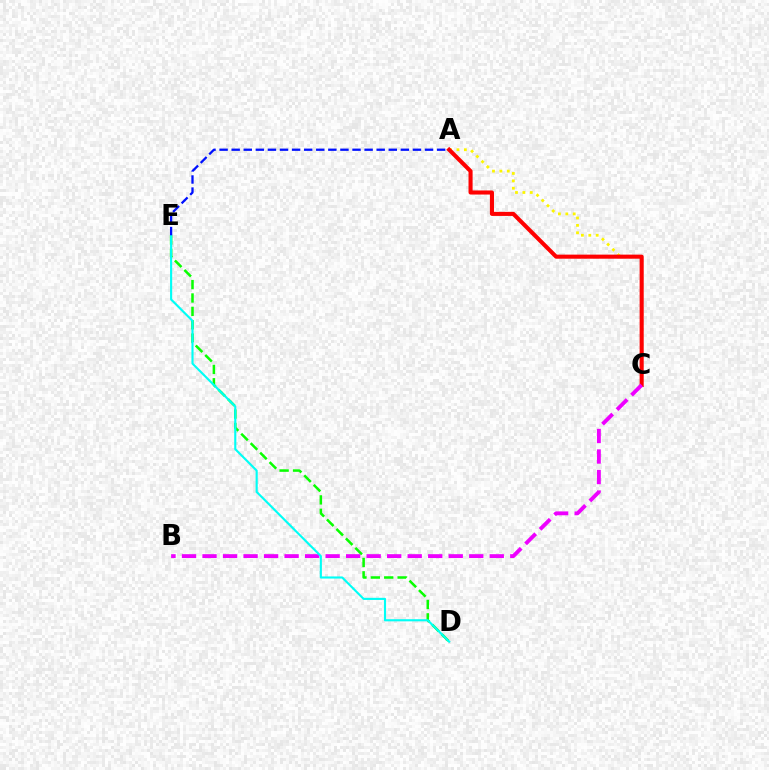{('A', 'C'): [{'color': '#fcf500', 'line_style': 'dotted', 'thickness': 2.01}, {'color': '#ff0000', 'line_style': 'solid', 'thickness': 2.94}], ('D', 'E'): [{'color': '#08ff00', 'line_style': 'dashed', 'thickness': 1.82}, {'color': '#00fff6', 'line_style': 'solid', 'thickness': 1.53}], ('B', 'C'): [{'color': '#ee00ff', 'line_style': 'dashed', 'thickness': 2.79}], ('A', 'E'): [{'color': '#0010ff', 'line_style': 'dashed', 'thickness': 1.64}]}